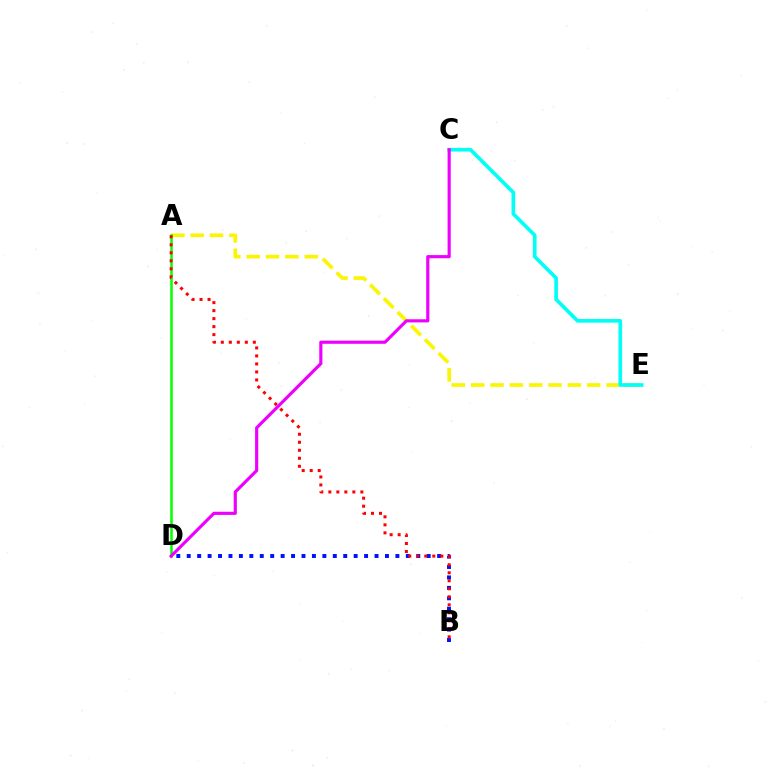{('A', 'E'): [{'color': '#fcf500', 'line_style': 'dashed', 'thickness': 2.63}], ('A', 'D'): [{'color': '#08ff00', 'line_style': 'solid', 'thickness': 1.84}], ('C', 'E'): [{'color': '#00fff6', 'line_style': 'solid', 'thickness': 2.63}], ('B', 'D'): [{'color': '#0010ff', 'line_style': 'dotted', 'thickness': 2.83}], ('A', 'B'): [{'color': '#ff0000', 'line_style': 'dotted', 'thickness': 2.18}], ('C', 'D'): [{'color': '#ee00ff', 'line_style': 'solid', 'thickness': 2.27}]}